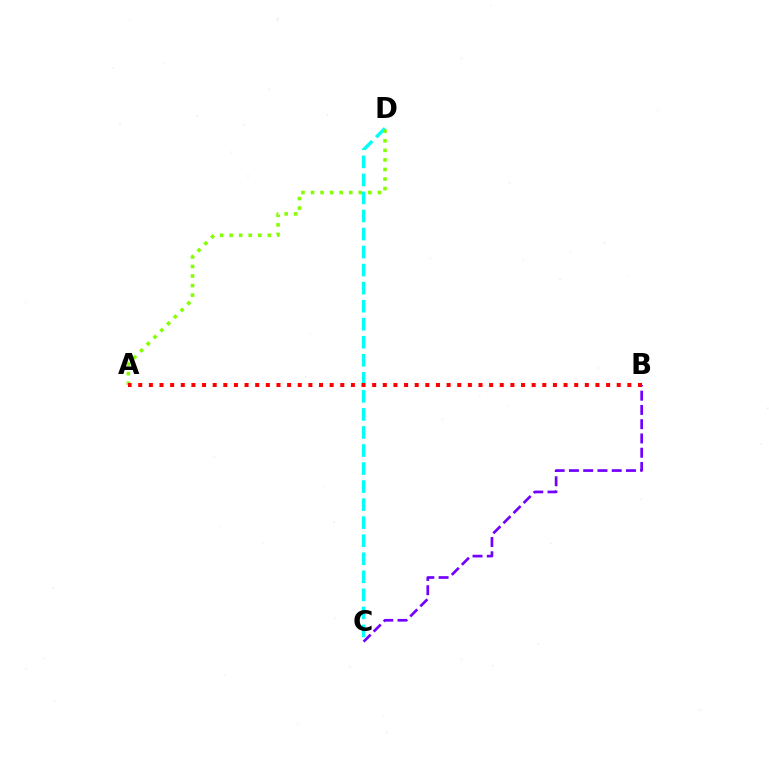{('C', 'D'): [{'color': '#00fff6', 'line_style': 'dashed', 'thickness': 2.45}], ('B', 'C'): [{'color': '#7200ff', 'line_style': 'dashed', 'thickness': 1.94}], ('A', 'D'): [{'color': '#84ff00', 'line_style': 'dotted', 'thickness': 2.6}], ('A', 'B'): [{'color': '#ff0000', 'line_style': 'dotted', 'thickness': 2.89}]}